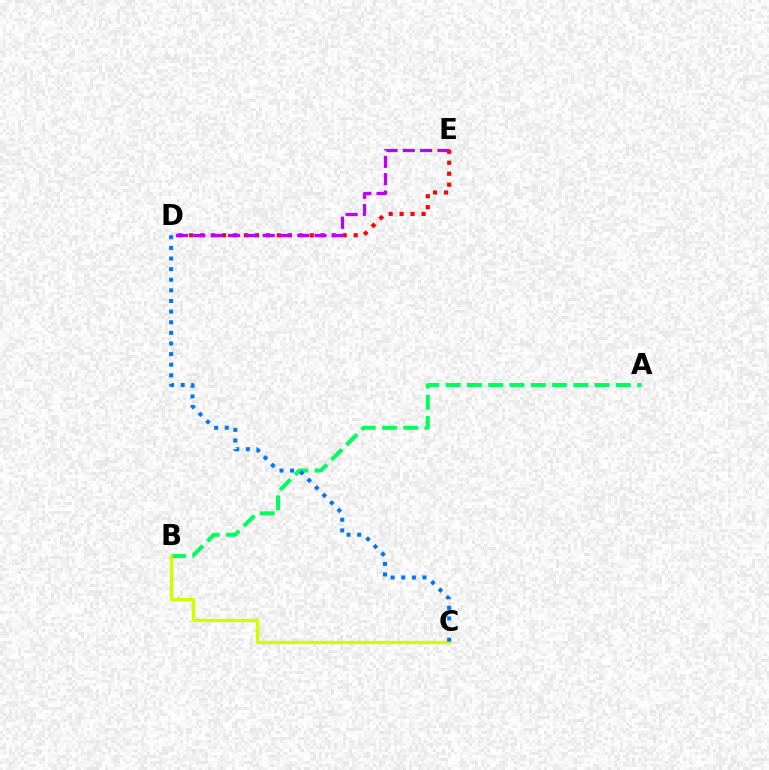{('A', 'B'): [{'color': '#00ff5c', 'line_style': 'dashed', 'thickness': 2.89}], ('D', 'E'): [{'color': '#ff0000', 'line_style': 'dotted', 'thickness': 2.98}, {'color': '#b900ff', 'line_style': 'dashed', 'thickness': 2.35}], ('B', 'C'): [{'color': '#d1ff00', 'line_style': 'solid', 'thickness': 2.41}], ('C', 'D'): [{'color': '#0074ff', 'line_style': 'dotted', 'thickness': 2.89}]}